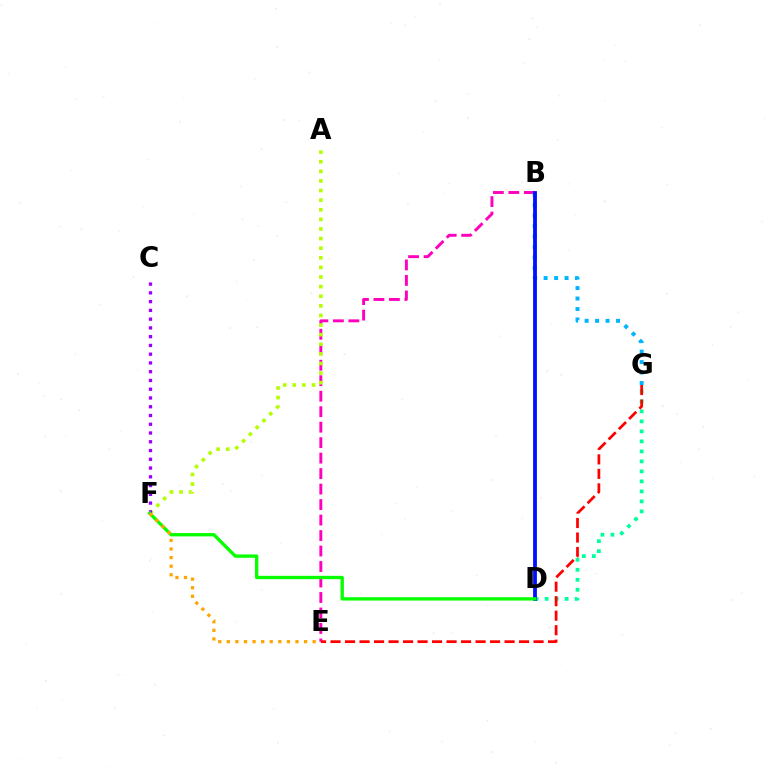{('B', 'E'): [{'color': '#ff00bd', 'line_style': 'dashed', 'thickness': 2.1}], ('B', 'G'): [{'color': '#00b5ff', 'line_style': 'dotted', 'thickness': 2.85}], ('A', 'F'): [{'color': '#b3ff00', 'line_style': 'dotted', 'thickness': 2.61}], ('C', 'F'): [{'color': '#9b00ff', 'line_style': 'dotted', 'thickness': 2.38}], ('D', 'G'): [{'color': '#00ff9d', 'line_style': 'dotted', 'thickness': 2.72}], ('B', 'D'): [{'color': '#0010ff', 'line_style': 'solid', 'thickness': 2.73}], ('D', 'F'): [{'color': '#08ff00', 'line_style': 'solid', 'thickness': 2.4}], ('E', 'G'): [{'color': '#ff0000', 'line_style': 'dashed', 'thickness': 1.97}], ('E', 'F'): [{'color': '#ffa500', 'line_style': 'dotted', 'thickness': 2.33}]}